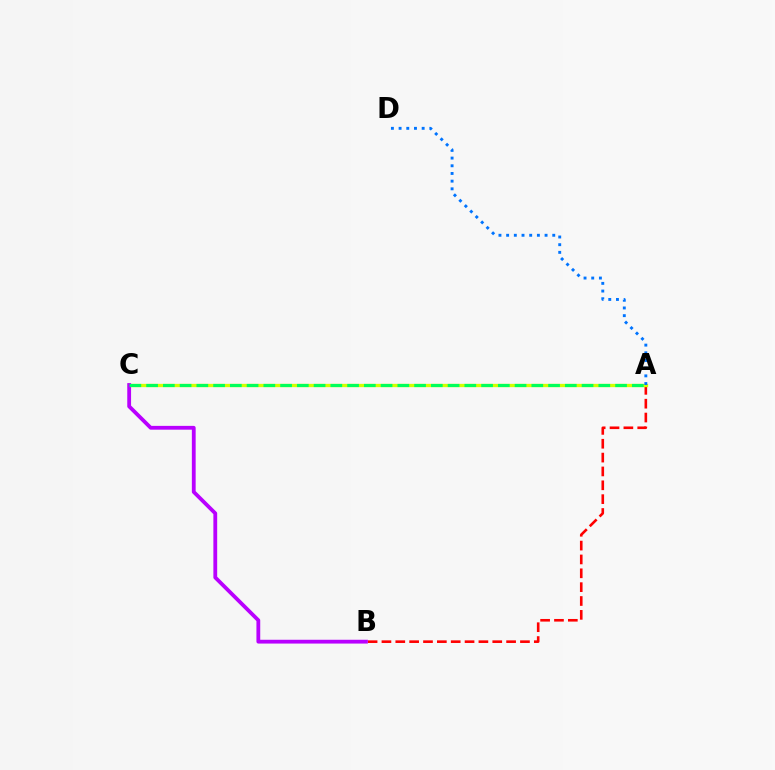{('A', 'B'): [{'color': '#ff0000', 'line_style': 'dashed', 'thickness': 1.88}], ('A', 'C'): [{'color': '#d1ff00', 'line_style': 'solid', 'thickness': 2.38}, {'color': '#00ff5c', 'line_style': 'dashed', 'thickness': 2.28}], ('A', 'D'): [{'color': '#0074ff', 'line_style': 'dotted', 'thickness': 2.09}], ('B', 'C'): [{'color': '#b900ff', 'line_style': 'solid', 'thickness': 2.74}]}